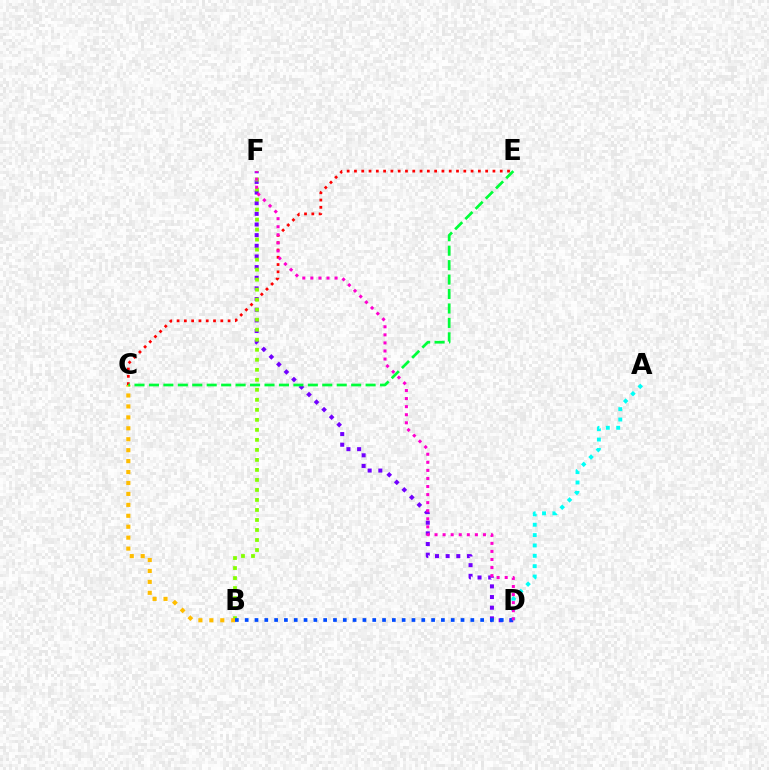{('D', 'F'): [{'color': '#7200ff', 'line_style': 'dotted', 'thickness': 2.89}, {'color': '#ff00cf', 'line_style': 'dotted', 'thickness': 2.19}], ('A', 'D'): [{'color': '#00fff6', 'line_style': 'dotted', 'thickness': 2.81}], ('C', 'E'): [{'color': '#ff0000', 'line_style': 'dotted', 'thickness': 1.98}, {'color': '#00ff39', 'line_style': 'dashed', 'thickness': 1.96}], ('B', 'F'): [{'color': '#84ff00', 'line_style': 'dotted', 'thickness': 2.72}], ('B', 'C'): [{'color': '#ffbd00', 'line_style': 'dotted', 'thickness': 2.97}], ('B', 'D'): [{'color': '#004bff', 'line_style': 'dotted', 'thickness': 2.67}]}